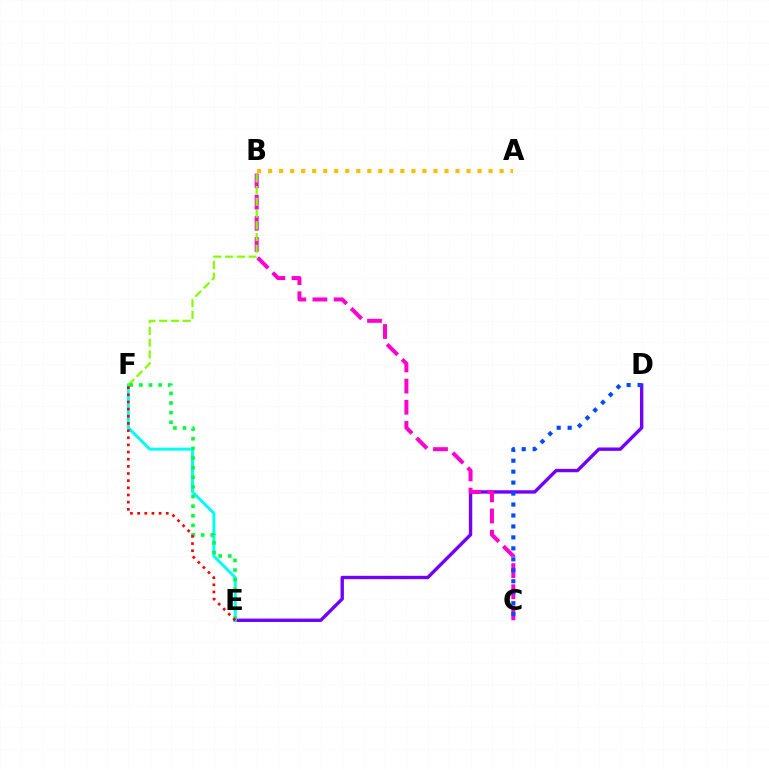{('A', 'B'): [{'color': '#ffbd00', 'line_style': 'dotted', 'thickness': 3.0}], ('D', 'E'): [{'color': '#7200ff', 'line_style': 'solid', 'thickness': 2.43}], ('B', 'C'): [{'color': '#ff00cf', 'line_style': 'dashed', 'thickness': 2.87}], ('C', 'D'): [{'color': '#004bff', 'line_style': 'dotted', 'thickness': 2.98}], ('E', 'F'): [{'color': '#00fff6', 'line_style': 'solid', 'thickness': 2.14}, {'color': '#00ff39', 'line_style': 'dotted', 'thickness': 2.62}, {'color': '#ff0000', 'line_style': 'dotted', 'thickness': 1.95}], ('B', 'F'): [{'color': '#84ff00', 'line_style': 'dashed', 'thickness': 1.6}]}